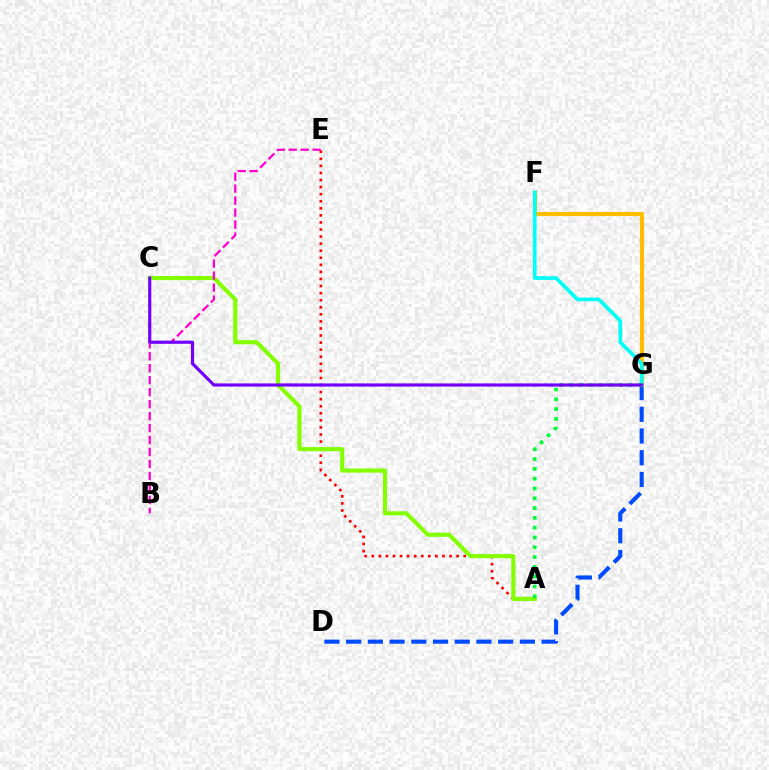{('A', 'E'): [{'color': '#ff0000', 'line_style': 'dotted', 'thickness': 1.92}], ('A', 'C'): [{'color': '#84ff00', 'line_style': 'solid', 'thickness': 2.97}], ('D', 'G'): [{'color': '#004bff', 'line_style': 'dashed', 'thickness': 2.95}], ('B', 'E'): [{'color': '#ff00cf', 'line_style': 'dashed', 'thickness': 1.63}], ('F', 'G'): [{'color': '#ffbd00', 'line_style': 'solid', 'thickness': 2.98}, {'color': '#00fff6', 'line_style': 'solid', 'thickness': 2.66}], ('A', 'G'): [{'color': '#00ff39', 'line_style': 'dotted', 'thickness': 2.66}], ('C', 'G'): [{'color': '#7200ff', 'line_style': 'solid', 'thickness': 2.27}]}